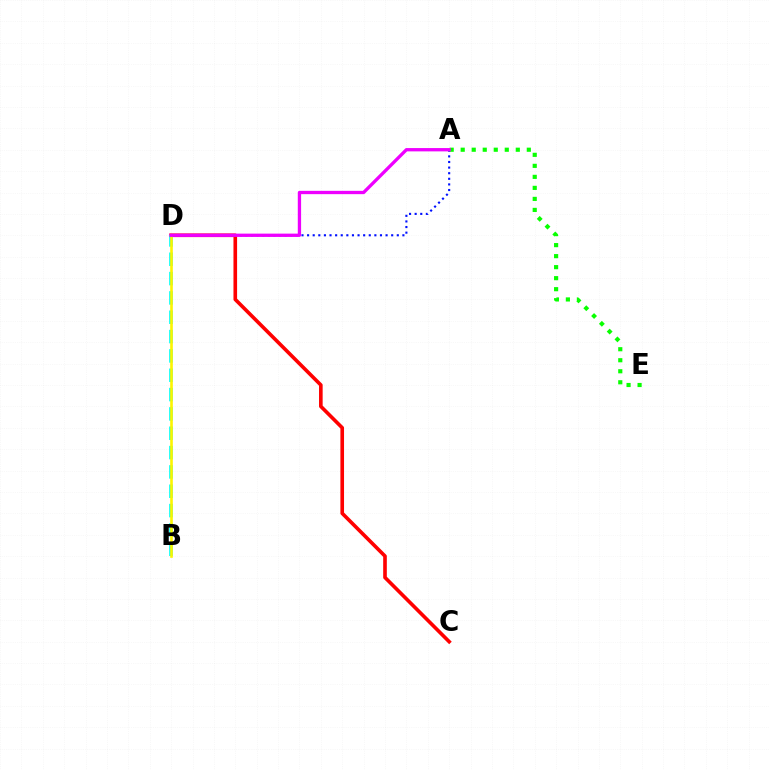{('C', 'D'): [{'color': '#ff0000', 'line_style': 'solid', 'thickness': 2.61}], ('B', 'D'): [{'color': '#00fff6', 'line_style': 'dashed', 'thickness': 2.63}, {'color': '#fcf500', 'line_style': 'solid', 'thickness': 1.89}], ('A', 'D'): [{'color': '#0010ff', 'line_style': 'dotted', 'thickness': 1.52}, {'color': '#ee00ff', 'line_style': 'solid', 'thickness': 2.38}], ('A', 'E'): [{'color': '#08ff00', 'line_style': 'dotted', 'thickness': 2.99}]}